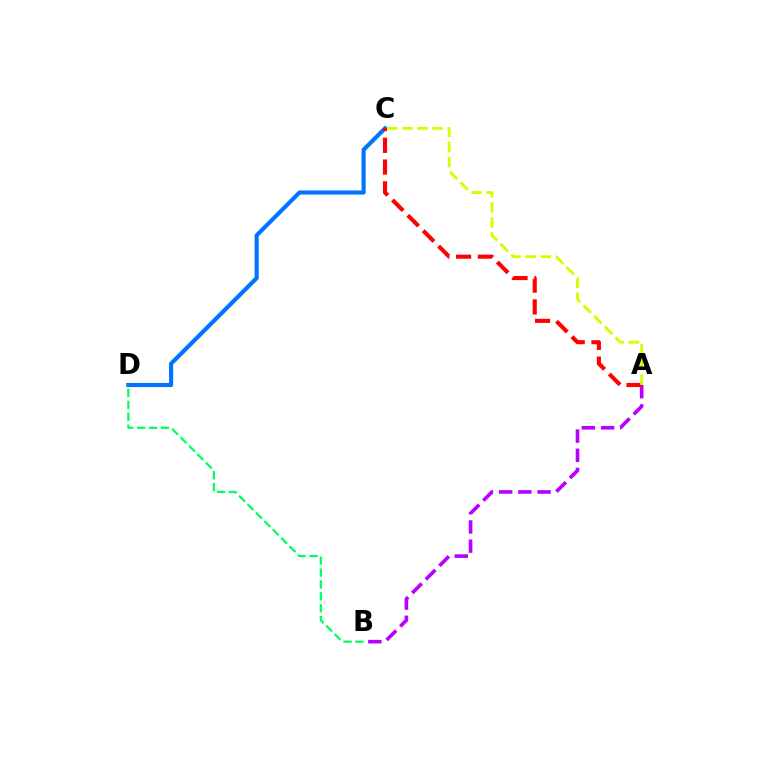{('A', 'B'): [{'color': '#b900ff', 'line_style': 'dashed', 'thickness': 2.61}], ('C', 'D'): [{'color': '#0074ff', 'line_style': 'solid', 'thickness': 2.97}], ('A', 'C'): [{'color': '#ff0000', 'line_style': 'dashed', 'thickness': 2.96}, {'color': '#d1ff00', 'line_style': 'dashed', 'thickness': 2.05}], ('B', 'D'): [{'color': '#00ff5c', 'line_style': 'dashed', 'thickness': 1.62}]}